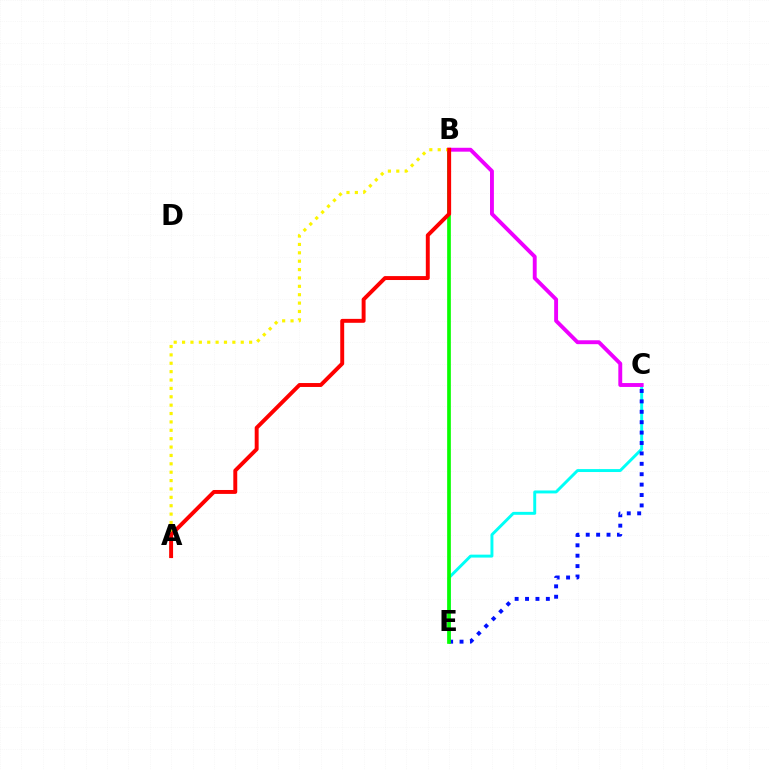{('C', 'E'): [{'color': '#00fff6', 'line_style': 'solid', 'thickness': 2.11}, {'color': '#0010ff', 'line_style': 'dotted', 'thickness': 2.83}], ('B', 'E'): [{'color': '#08ff00', 'line_style': 'solid', 'thickness': 2.65}], ('B', 'C'): [{'color': '#ee00ff', 'line_style': 'solid', 'thickness': 2.8}], ('A', 'B'): [{'color': '#fcf500', 'line_style': 'dotted', 'thickness': 2.28}, {'color': '#ff0000', 'line_style': 'solid', 'thickness': 2.83}]}